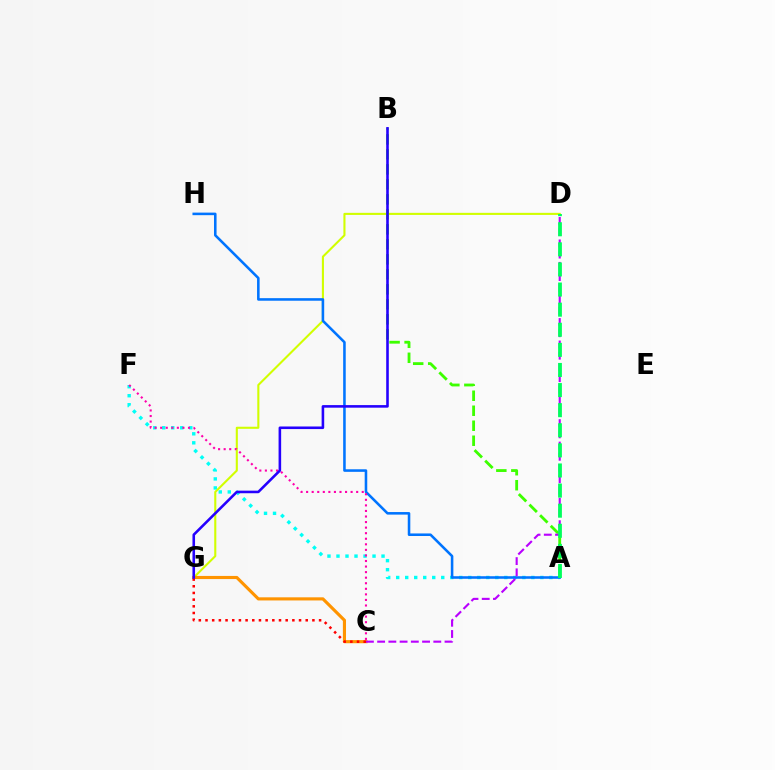{('A', 'F'): [{'color': '#00fff6', 'line_style': 'dotted', 'thickness': 2.45}], ('D', 'G'): [{'color': '#d1ff00', 'line_style': 'solid', 'thickness': 1.5}], ('A', 'H'): [{'color': '#0074ff', 'line_style': 'solid', 'thickness': 1.84}], ('C', 'G'): [{'color': '#ff9400', 'line_style': 'solid', 'thickness': 2.25}, {'color': '#ff0000', 'line_style': 'dotted', 'thickness': 1.82}], ('A', 'B'): [{'color': '#3dff00', 'line_style': 'dashed', 'thickness': 2.04}], ('C', 'F'): [{'color': '#ff00ac', 'line_style': 'dotted', 'thickness': 1.51}], ('C', 'D'): [{'color': '#b900ff', 'line_style': 'dashed', 'thickness': 1.53}], ('A', 'D'): [{'color': '#00ff5c', 'line_style': 'dashed', 'thickness': 2.73}], ('B', 'G'): [{'color': '#2500ff', 'line_style': 'solid', 'thickness': 1.86}]}